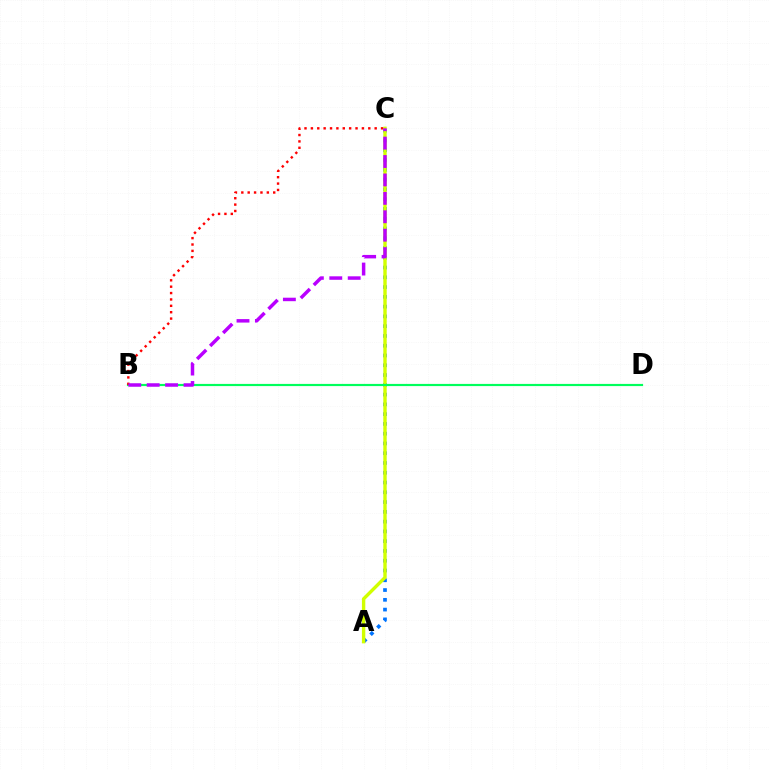{('A', 'C'): [{'color': '#0074ff', 'line_style': 'dotted', 'thickness': 2.66}, {'color': '#d1ff00', 'line_style': 'solid', 'thickness': 2.44}], ('B', 'D'): [{'color': '#00ff5c', 'line_style': 'solid', 'thickness': 1.57}], ('B', 'C'): [{'color': '#ff0000', 'line_style': 'dotted', 'thickness': 1.73}, {'color': '#b900ff', 'line_style': 'dashed', 'thickness': 2.5}]}